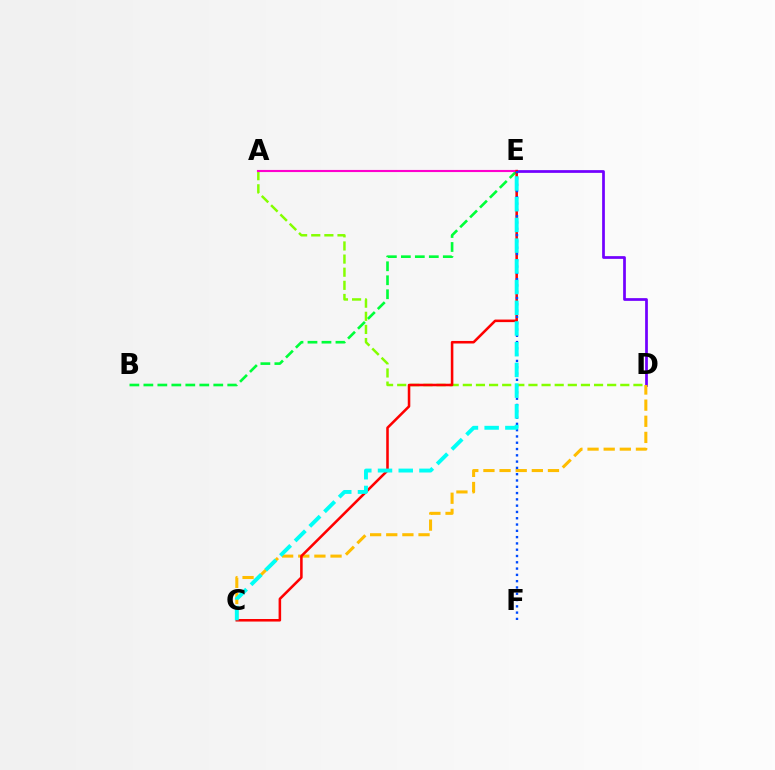{('D', 'E'): [{'color': '#7200ff', 'line_style': 'solid', 'thickness': 1.97}], ('B', 'E'): [{'color': '#00ff39', 'line_style': 'dashed', 'thickness': 1.9}], ('A', 'D'): [{'color': '#84ff00', 'line_style': 'dashed', 'thickness': 1.78}], ('A', 'E'): [{'color': '#ff00cf', 'line_style': 'solid', 'thickness': 1.52}], ('C', 'D'): [{'color': '#ffbd00', 'line_style': 'dashed', 'thickness': 2.19}], ('C', 'E'): [{'color': '#ff0000', 'line_style': 'solid', 'thickness': 1.84}, {'color': '#00fff6', 'line_style': 'dashed', 'thickness': 2.81}], ('E', 'F'): [{'color': '#004bff', 'line_style': 'dotted', 'thickness': 1.71}]}